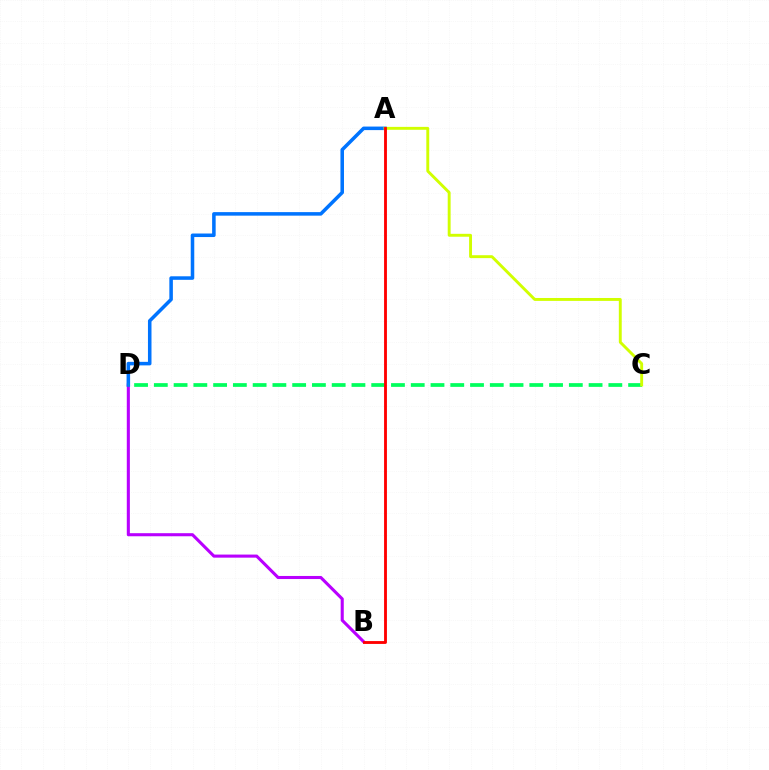{('B', 'D'): [{'color': '#b900ff', 'line_style': 'solid', 'thickness': 2.22}], ('A', 'D'): [{'color': '#0074ff', 'line_style': 'solid', 'thickness': 2.54}], ('C', 'D'): [{'color': '#00ff5c', 'line_style': 'dashed', 'thickness': 2.68}], ('A', 'C'): [{'color': '#d1ff00', 'line_style': 'solid', 'thickness': 2.09}], ('A', 'B'): [{'color': '#ff0000', 'line_style': 'solid', 'thickness': 2.05}]}